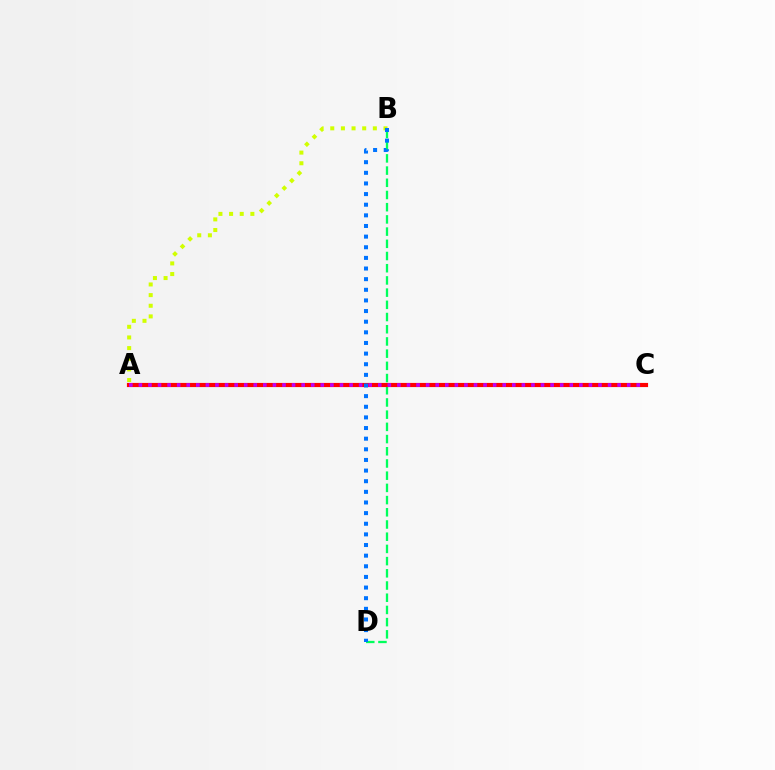{('A', 'B'): [{'color': '#d1ff00', 'line_style': 'dotted', 'thickness': 2.89}], ('B', 'D'): [{'color': '#00ff5c', 'line_style': 'dashed', 'thickness': 1.66}, {'color': '#0074ff', 'line_style': 'dotted', 'thickness': 2.89}], ('A', 'C'): [{'color': '#ff0000', 'line_style': 'solid', 'thickness': 2.99}, {'color': '#b900ff', 'line_style': 'dotted', 'thickness': 2.6}]}